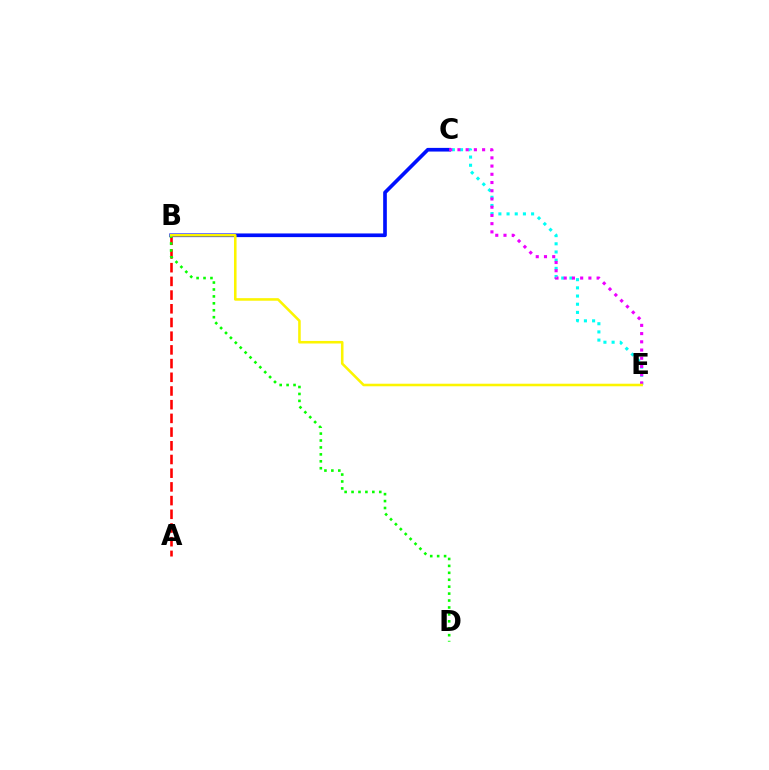{('A', 'B'): [{'color': '#ff0000', 'line_style': 'dashed', 'thickness': 1.86}], ('B', 'C'): [{'color': '#0010ff', 'line_style': 'solid', 'thickness': 2.64}], ('C', 'E'): [{'color': '#00fff6', 'line_style': 'dotted', 'thickness': 2.22}, {'color': '#ee00ff', 'line_style': 'dotted', 'thickness': 2.23}], ('B', 'D'): [{'color': '#08ff00', 'line_style': 'dotted', 'thickness': 1.88}], ('B', 'E'): [{'color': '#fcf500', 'line_style': 'solid', 'thickness': 1.84}]}